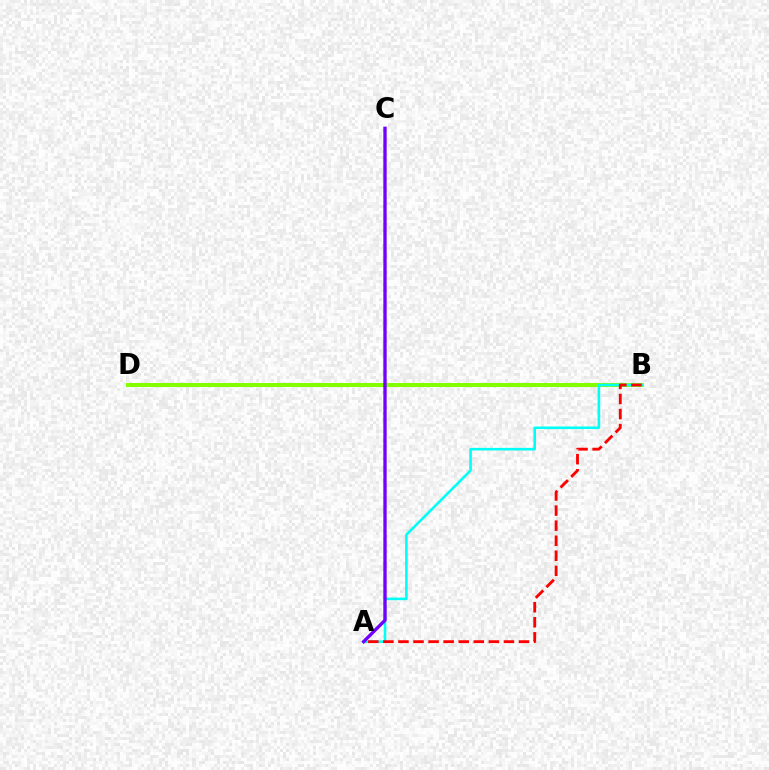{('B', 'D'): [{'color': '#84ff00', 'line_style': 'solid', 'thickness': 2.91}], ('A', 'B'): [{'color': '#00fff6', 'line_style': 'solid', 'thickness': 1.87}, {'color': '#ff0000', 'line_style': 'dashed', 'thickness': 2.05}], ('A', 'C'): [{'color': '#7200ff', 'line_style': 'solid', 'thickness': 2.4}]}